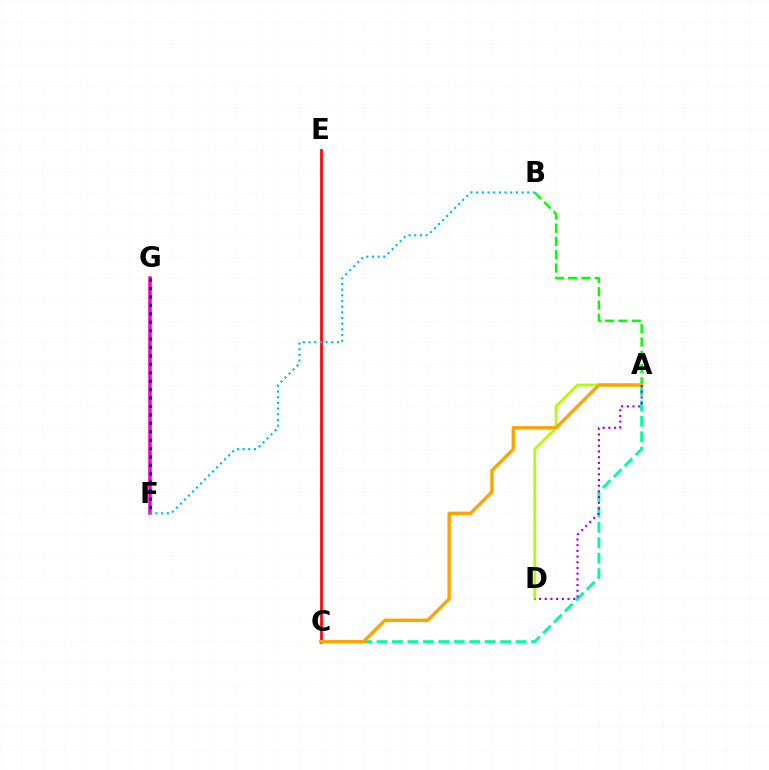{('A', 'B'): [{'color': '#08ff00', 'line_style': 'dashed', 'thickness': 1.81}], ('C', 'E'): [{'color': '#ff0000', 'line_style': 'solid', 'thickness': 1.95}], ('F', 'G'): [{'color': '#ff00bd', 'line_style': 'solid', 'thickness': 2.54}, {'color': '#0010ff', 'line_style': 'dotted', 'thickness': 2.29}], ('A', 'C'): [{'color': '#00ff9d', 'line_style': 'dashed', 'thickness': 2.1}, {'color': '#ffa500', 'line_style': 'solid', 'thickness': 2.47}], ('A', 'D'): [{'color': '#b3ff00', 'line_style': 'solid', 'thickness': 2.02}, {'color': '#9b00ff', 'line_style': 'dotted', 'thickness': 1.55}], ('B', 'F'): [{'color': '#00b5ff', 'line_style': 'dotted', 'thickness': 1.54}]}